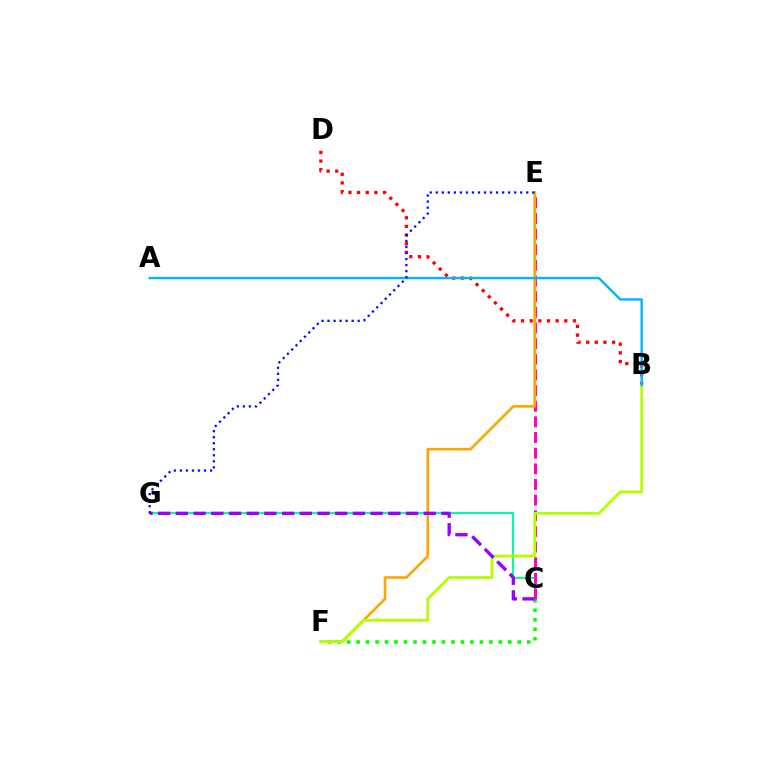{('C', 'F'): [{'color': '#08ff00', 'line_style': 'dotted', 'thickness': 2.58}], ('C', 'G'): [{'color': '#00ff9d', 'line_style': 'solid', 'thickness': 1.53}, {'color': '#9b00ff', 'line_style': 'dashed', 'thickness': 2.4}], ('B', 'D'): [{'color': '#ff0000', 'line_style': 'dotted', 'thickness': 2.35}], ('C', 'E'): [{'color': '#ff00bd', 'line_style': 'dashed', 'thickness': 2.13}], ('E', 'F'): [{'color': '#ffa500', 'line_style': 'solid', 'thickness': 1.89}], ('B', 'F'): [{'color': '#b3ff00', 'line_style': 'solid', 'thickness': 2.02}], ('A', 'B'): [{'color': '#00b5ff', 'line_style': 'solid', 'thickness': 1.72}], ('E', 'G'): [{'color': '#0010ff', 'line_style': 'dotted', 'thickness': 1.64}]}